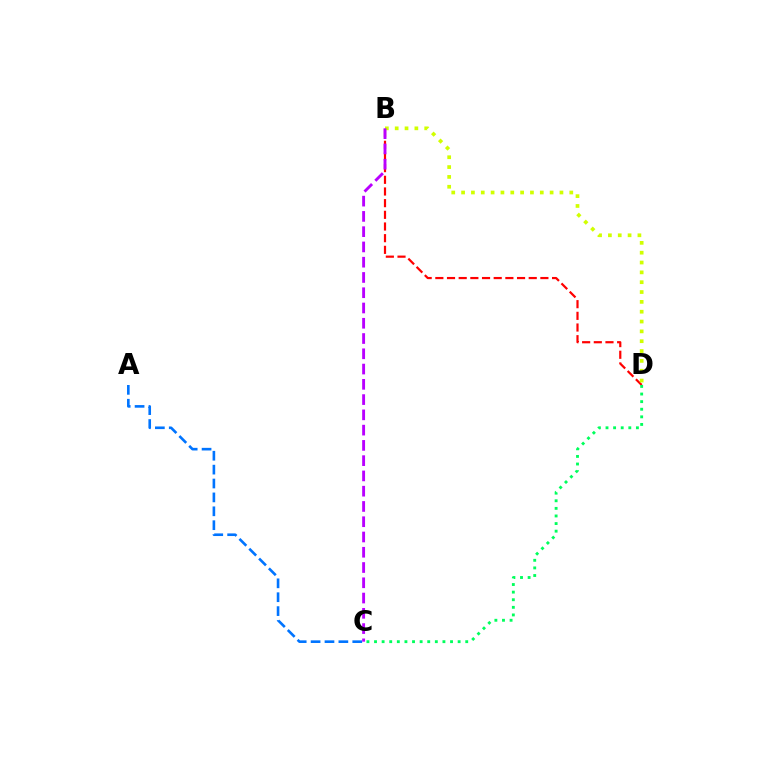{('B', 'D'): [{'color': '#ff0000', 'line_style': 'dashed', 'thickness': 1.59}, {'color': '#d1ff00', 'line_style': 'dotted', 'thickness': 2.67}], ('C', 'D'): [{'color': '#00ff5c', 'line_style': 'dotted', 'thickness': 2.07}], ('A', 'C'): [{'color': '#0074ff', 'line_style': 'dashed', 'thickness': 1.89}], ('B', 'C'): [{'color': '#b900ff', 'line_style': 'dashed', 'thickness': 2.07}]}